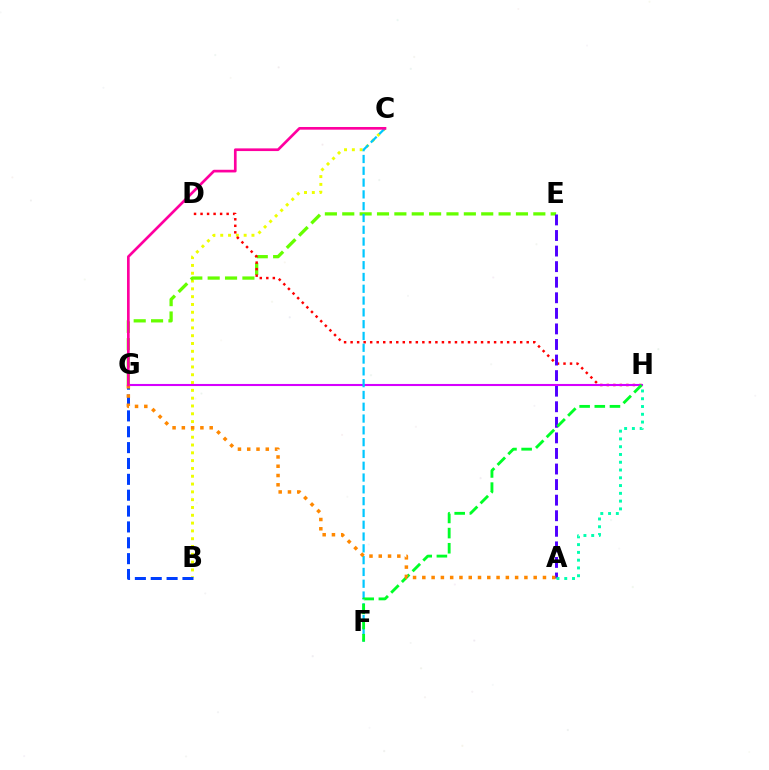{('B', 'C'): [{'color': '#eeff00', 'line_style': 'dotted', 'thickness': 2.12}], ('E', 'G'): [{'color': '#66ff00', 'line_style': 'dashed', 'thickness': 2.36}], ('D', 'H'): [{'color': '#ff0000', 'line_style': 'dotted', 'thickness': 1.77}], ('A', 'E'): [{'color': '#4f00ff', 'line_style': 'dashed', 'thickness': 2.11}], ('G', 'H'): [{'color': '#d600ff', 'line_style': 'solid', 'thickness': 1.51}], ('C', 'F'): [{'color': '#00c7ff', 'line_style': 'dashed', 'thickness': 1.6}], ('B', 'G'): [{'color': '#003fff', 'line_style': 'dashed', 'thickness': 2.15}], ('F', 'H'): [{'color': '#00ff27', 'line_style': 'dashed', 'thickness': 2.06}], ('A', 'H'): [{'color': '#00ffaf', 'line_style': 'dotted', 'thickness': 2.11}], ('A', 'G'): [{'color': '#ff8800', 'line_style': 'dotted', 'thickness': 2.52}], ('C', 'G'): [{'color': '#ff00a0', 'line_style': 'solid', 'thickness': 1.93}]}